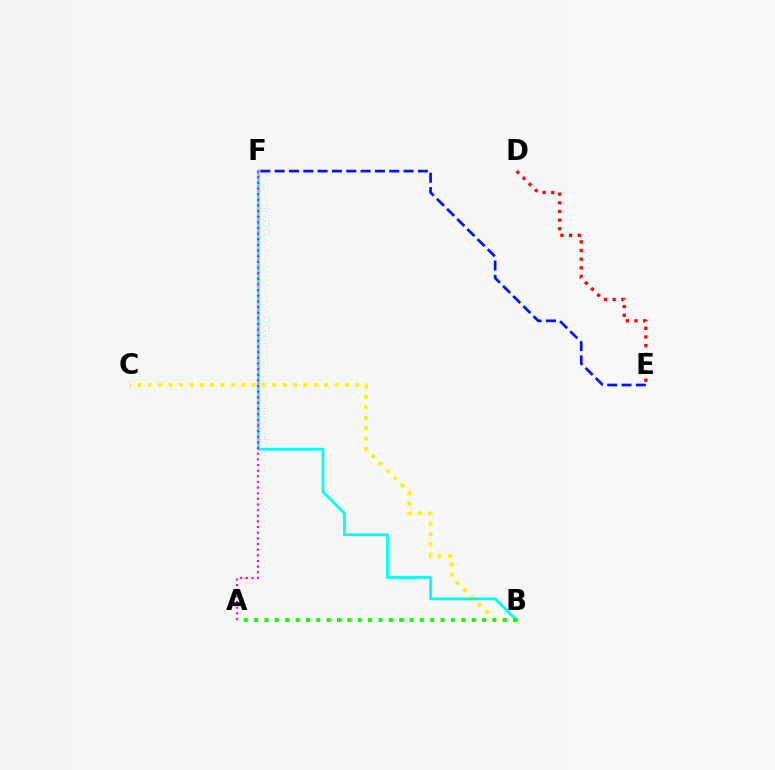{('B', 'C'): [{'color': '#fcf500', 'line_style': 'dotted', 'thickness': 2.82}], ('B', 'F'): [{'color': '#00fff6', 'line_style': 'solid', 'thickness': 2.02}], ('A', 'F'): [{'color': '#ee00ff', 'line_style': 'dotted', 'thickness': 1.53}], ('A', 'B'): [{'color': '#08ff00', 'line_style': 'dotted', 'thickness': 2.81}], ('E', 'F'): [{'color': '#0010ff', 'line_style': 'dashed', 'thickness': 1.95}], ('D', 'E'): [{'color': '#ff0000', 'line_style': 'dotted', 'thickness': 2.35}]}